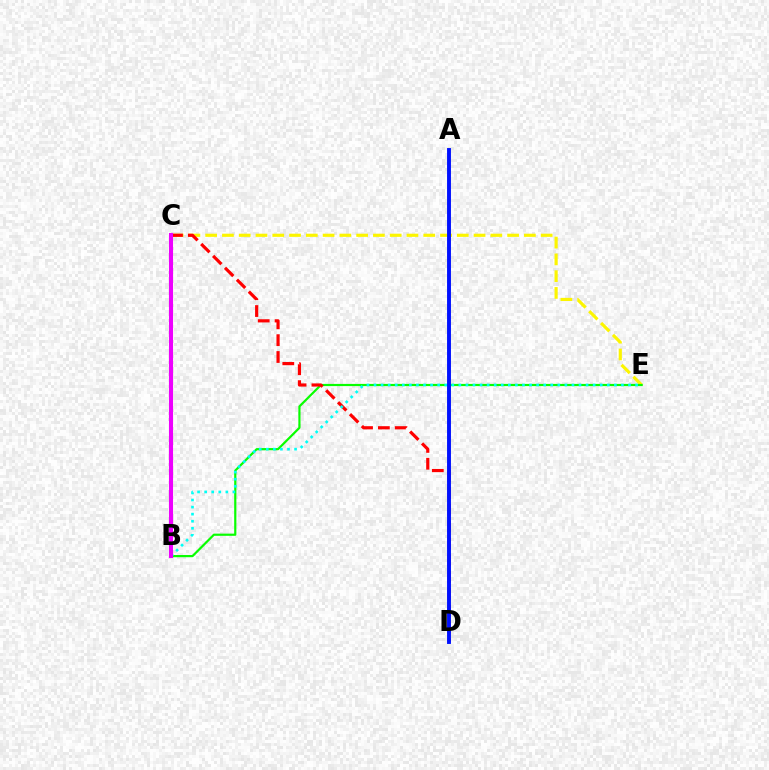{('C', 'E'): [{'color': '#fcf500', 'line_style': 'dashed', 'thickness': 2.28}], ('B', 'E'): [{'color': '#08ff00', 'line_style': 'solid', 'thickness': 1.58}, {'color': '#00fff6', 'line_style': 'dotted', 'thickness': 1.92}], ('C', 'D'): [{'color': '#ff0000', 'line_style': 'dashed', 'thickness': 2.29}], ('A', 'D'): [{'color': '#0010ff', 'line_style': 'solid', 'thickness': 2.81}], ('B', 'C'): [{'color': '#ee00ff', 'line_style': 'solid', 'thickness': 2.94}]}